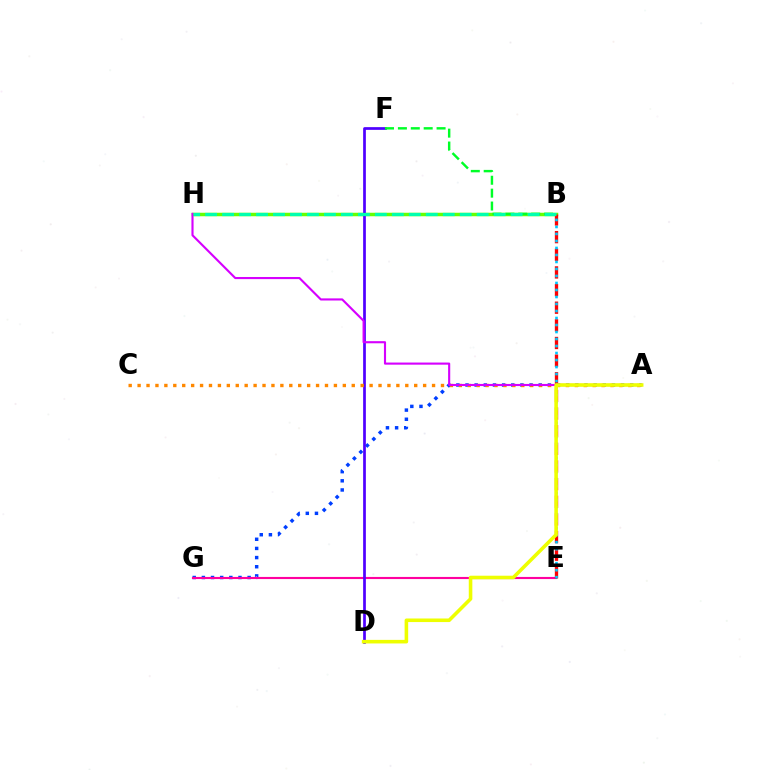{('B', 'H'): [{'color': '#66ff00', 'line_style': 'solid', 'thickness': 2.51}, {'color': '#00ffaf', 'line_style': 'dashed', 'thickness': 2.31}], ('A', 'G'): [{'color': '#003fff', 'line_style': 'dotted', 'thickness': 2.49}], ('E', 'G'): [{'color': '#ff00a0', 'line_style': 'solid', 'thickness': 1.53}], ('B', 'E'): [{'color': '#ff0000', 'line_style': 'dashed', 'thickness': 2.4}, {'color': '#00c7ff', 'line_style': 'dotted', 'thickness': 1.9}], ('D', 'F'): [{'color': '#4f00ff', 'line_style': 'solid', 'thickness': 1.96}], ('A', 'C'): [{'color': '#ff8800', 'line_style': 'dotted', 'thickness': 2.42}], ('A', 'H'): [{'color': '#d600ff', 'line_style': 'solid', 'thickness': 1.53}], ('B', 'F'): [{'color': '#00ff27', 'line_style': 'dashed', 'thickness': 1.75}], ('A', 'D'): [{'color': '#eeff00', 'line_style': 'solid', 'thickness': 2.58}]}